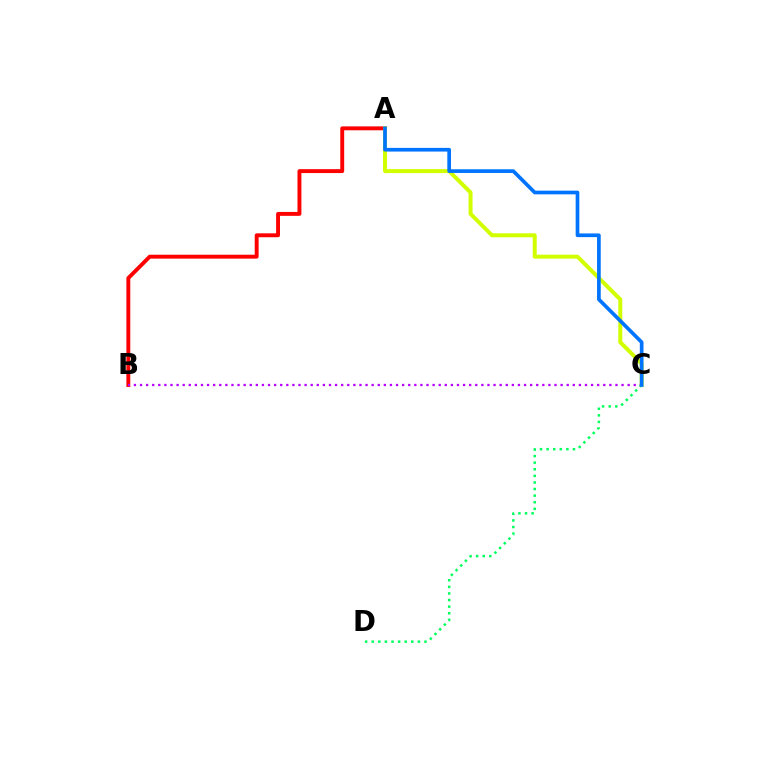{('A', 'B'): [{'color': '#ff0000', 'line_style': 'solid', 'thickness': 2.81}], ('A', 'C'): [{'color': '#d1ff00', 'line_style': 'solid', 'thickness': 2.87}, {'color': '#0074ff', 'line_style': 'solid', 'thickness': 2.65}], ('B', 'C'): [{'color': '#b900ff', 'line_style': 'dotted', 'thickness': 1.66}], ('C', 'D'): [{'color': '#00ff5c', 'line_style': 'dotted', 'thickness': 1.79}]}